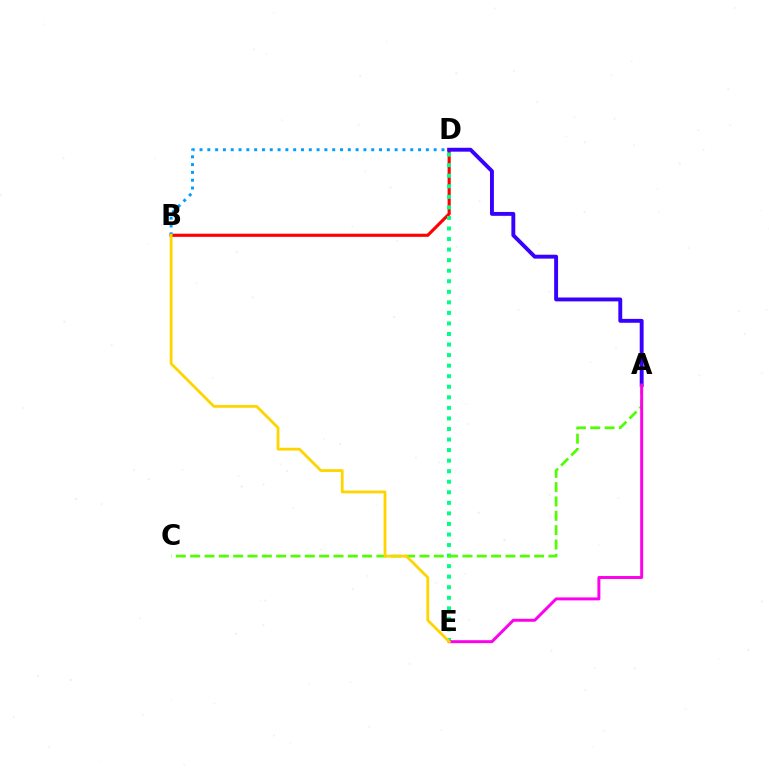{('B', 'D'): [{'color': '#ff0000', 'line_style': 'solid', 'thickness': 2.25}, {'color': '#009eff', 'line_style': 'dotted', 'thickness': 2.12}], ('D', 'E'): [{'color': '#00ff86', 'line_style': 'dotted', 'thickness': 2.87}], ('A', 'D'): [{'color': '#3700ff', 'line_style': 'solid', 'thickness': 2.8}], ('A', 'C'): [{'color': '#4fff00', 'line_style': 'dashed', 'thickness': 1.95}], ('A', 'E'): [{'color': '#ff00ed', 'line_style': 'solid', 'thickness': 2.13}], ('B', 'E'): [{'color': '#ffd500', 'line_style': 'solid', 'thickness': 2.02}]}